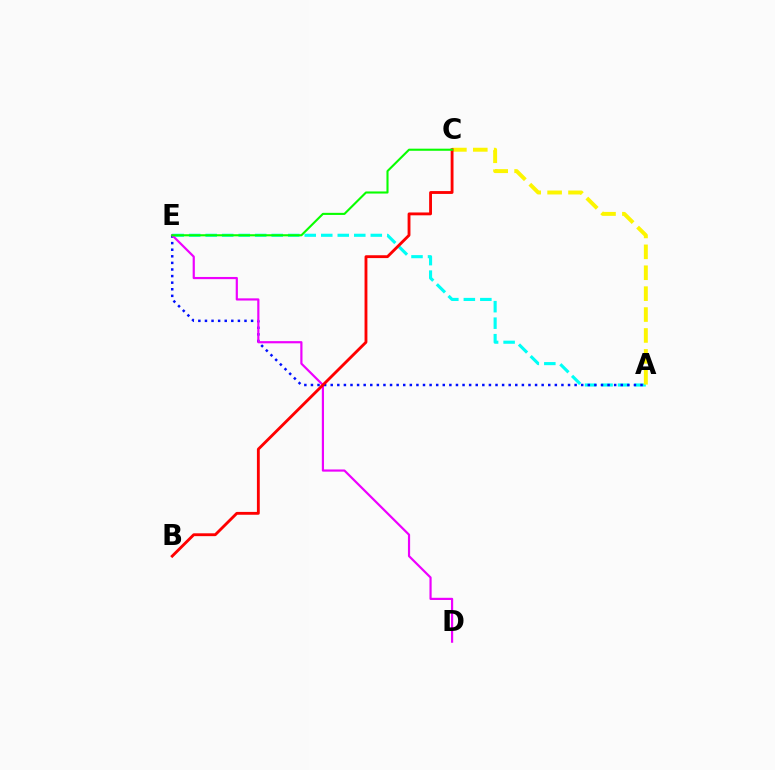{('A', 'E'): [{'color': '#00fff6', 'line_style': 'dashed', 'thickness': 2.24}, {'color': '#0010ff', 'line_style': 'dotted', 'thickness': 1.79}], ('D', 'E'): [{'color': '#ee00ff', 'line_style': 'solid', 'thickness': 1.58}], ('A', 'C'): [{'color': '#fcf500', 'line_style': 'dashed', 'thickness': 2.84}], ('B', 'C'): [{'color': '#ff0000', 'line_style': 'solid', 'thickness': 2.05}], ('C', 'E'): [{'color': '#08ff00', 'line_style': 'solid', 'thickness': 1.51}]}